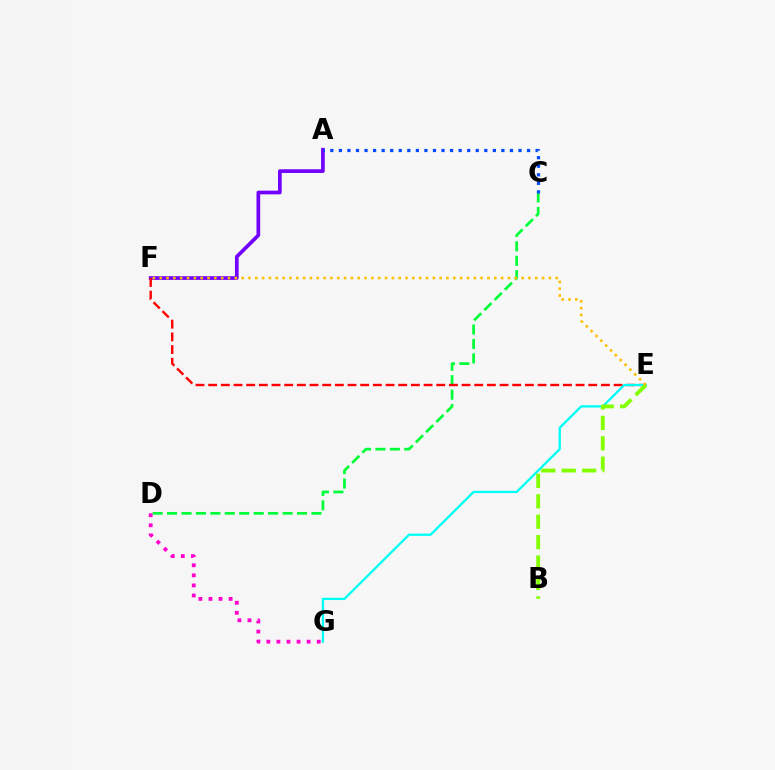{('C', 'D'): [{'color': '#00ff39', 'line_style': 'dashed', 'thickness': 1.96}], ('A', 'F'): [{'color': '#7200ff', 'line_style': 'solid', 'thickness': 2.66}], ('A', 'C'): [{'color': '#004bff', 'line_style': 'dotted', 'thickness': 2.32}], ('E', 'F'): [{'color': '#ff0000', 'line_style': 'dashed', 'thickness': 1.72}, {'color': '#ffbd00', 'line_style': 'dotted', 'thickness': 1.86}], ('D', 'G'): [{'color': '#ff00cf', 'line_style': 'dotted', 'thickness': 2.74}], ('E', 'G'): [{'color': '#00fff6', 'line_style': 'solid', 'thickness': 1.66}], ('B', 'E'): [{'color': '#84ff00', 'line_style': 'dashed', 'thickness': 2.77}]}